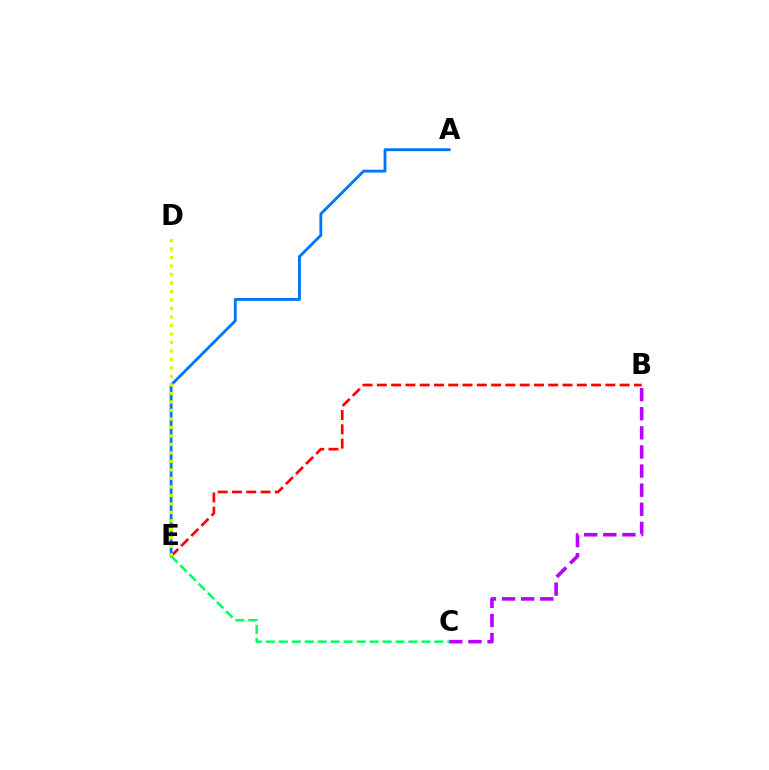{('A', 'E'): [{'color': '#0074ff', 'line_style': 'solid', 'thickness': 2.05}], ('B', 'C'): [{'color': '#b900ff', 'line_style': 'dashed', 'thickness': 2.6}], ('C', 'E'): [{'color': '#00ff5c', 'line_style': 'dashed', 'thickness': 1.76}], ('B', 'E'): [{'color': '#ff0000', 'line_style': 'dashed', 'thickness': 1.94}], ('D', 'E'): [{'color': '#d1ff00', 'line_style': 'dotted', 'thickness': 2.31}]}